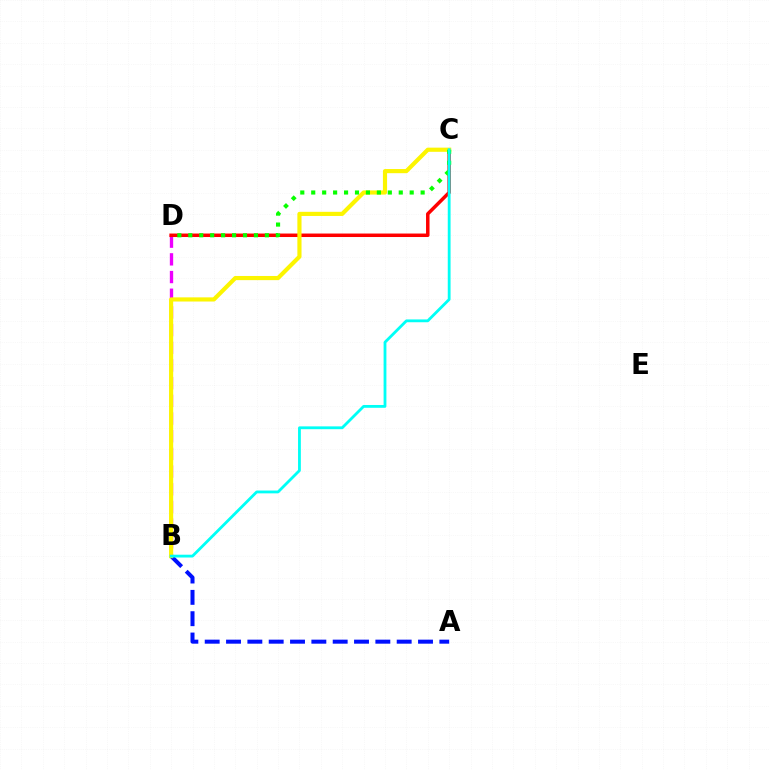{('B', 'D'): [{'color': '#ee00ff', 'line_style': 'dashed', 'thickness': 2.4}], ('A', 'B'): [{'color': '#0010ff', 'line_style': 'dashed', 'thickness': 2.9}], ('C', 'D'): [{'color': '#ff0000', 'line_style': 'solid', 'thickness': 2.52}, {'color': '#08ff00', 'line_style': 'dotted', 'thickness': 2.97}], ('B', 'C'): [{'color': '#fcf500', 'line_style': 'solid', 'thickness': 2.99}, {'color': '#00fff6', 'line_style': 'solid', 'thickness': 2.02}]}